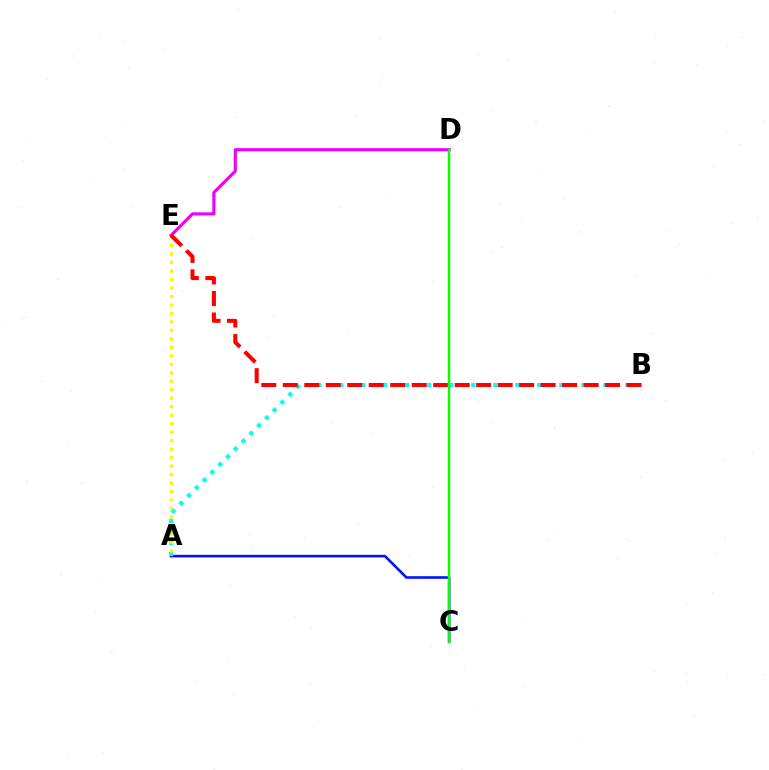{('A', 'C'): [{'color': '#0010ff', 'line_style': 'solid', 'thickness': 1.86}], ('A', 'B'): [{'color': '#00fff6', 'line_style': 'dotted', 'thickness': 2.99}], ('A', 'E'): [{'color': '#fcf500', 'line_style': 'dotted', 'thickness': 2.3}], ('D', 'E'): [{'color': '#ee00ff', 'line_style': 'solid', 'thickness': 2.25}], ('B', 'E'): [{'color': '#ff0000', 'line_style': 'dashed', 'thickness': 2.92}], ('C', 'D'): [{'color': '#08ff00', 'line_style': 'solid', 'thickness': 1.78}]}